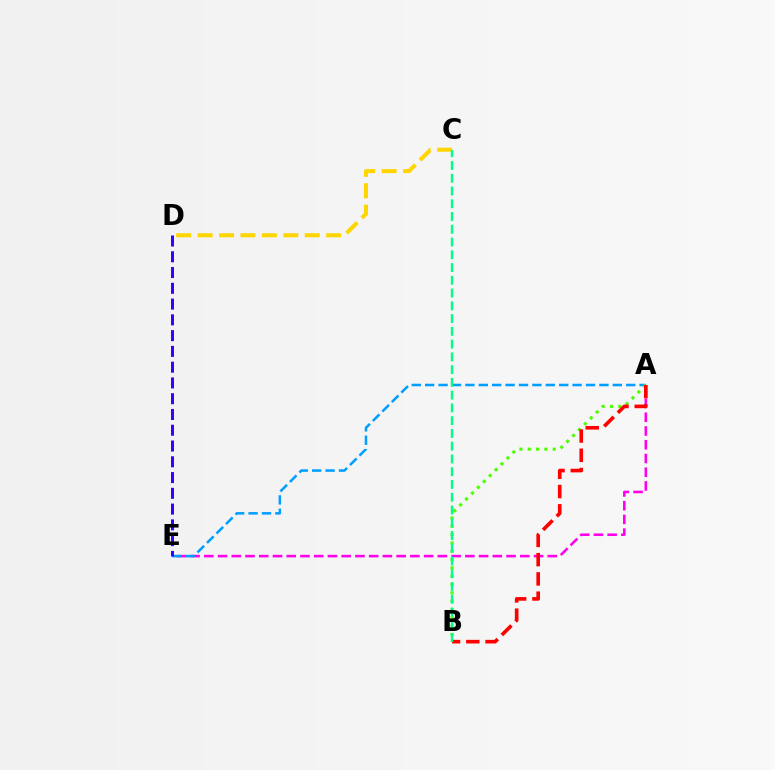{('C', 'D'): [{'color': '#ffd500', 'line_style': 'dashed', 'thickness': 2.91}], ('A', 'E'): [{'color': '#ff00ed', 'line_style': 'dashed', 'thickness': 1.87}, {'color': '#009eff', 'line_style': 'dashed', 'thickness': 1.82}], ('A', 'B'): [{'color': '#4fff00', 'line_style': 'dotted', 'thickness': 2.26}, {'color': '#ff0000', 'line_style': 'dashed', 'thickness': 2.62}], ('D', 'E'): [{'color': '#3700ff', 'line_style': 'dashed', 'thickness': 2.14}], ('B', 'C'): [{'color': '#00ff86', 'line_style': 'dashed', 'thickness': 1.73}]}